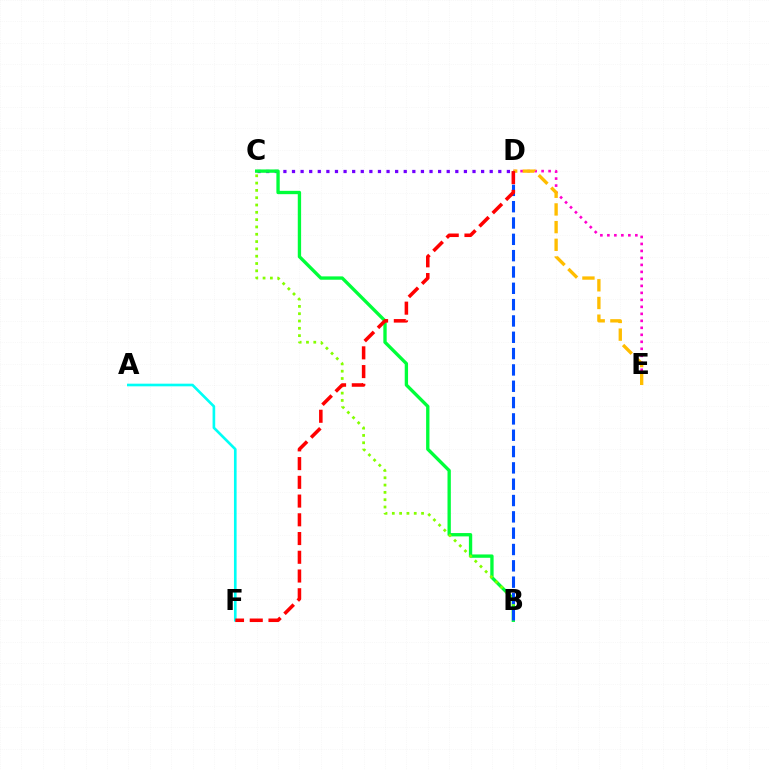{('C', 'D'): [{'color': '#7200ff', 'line_style': 'dotted', 'thickness': 2.34}], ('B', 'C'): [{'color': '#00ff39', 'line_style': 'solid', 'thickness': 2.4}, {'color': '#84ff00', 'line_style': 'dotted', 'thickness': 1.99}], ('D', 'E'): [{'color': '#ff00cf', 'line_style': 'dotted', 'thickness': 1.9}, {'color': '#ffbd00', 'line_style': 'dashed', 'thickness': 2.4}], ('B', 'D'): [{'color': '#004bff', 'line_style': 'dashed', 'thickness': 2.22}], ('A', 'F'): [{'color': '#00fff6', 'line_style': 'solid', 'thickness': 1.91}], ('D', 'F'): [{'color': '#ff0000', 'line_style': 'dashed', 'thickness': 2.54}]}